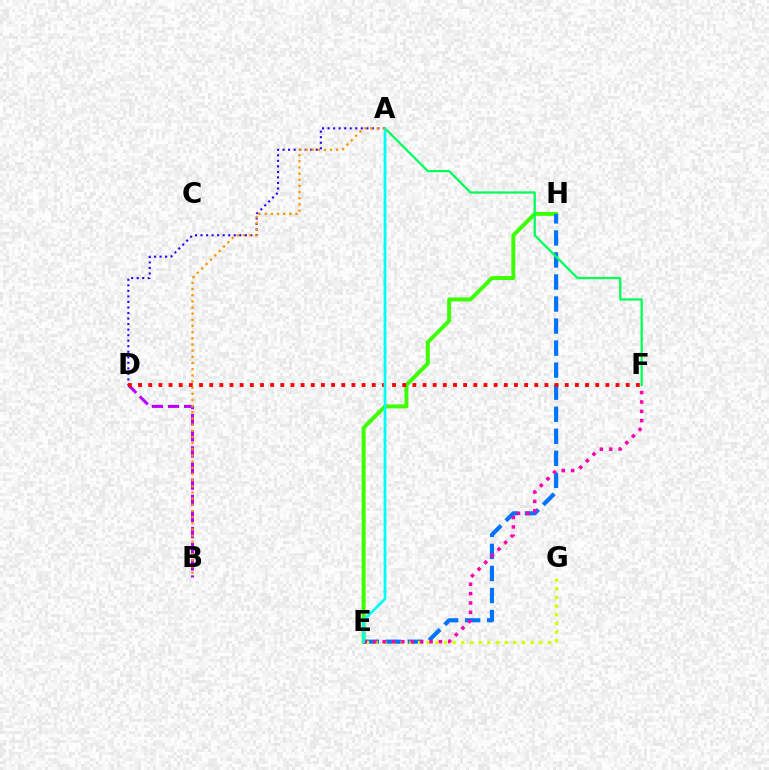{('B', 'D'): [{'color': '#b900ff', 'line_style': 'dashed', 'thickness': 2.19}], ('E', 'H'): [{'color': '#3dff00', 'line_style': 'solid', 'thickness': 2.85}, {'color': '#0074ff', 'line_style': 'dashed', 'thickness': 2.99}], ('E', 'G'): [{'color': '#d1ff00', 'line_style': 'dotted', 'thickness': 2.36}], ('A', 'D'): [{'color': '#2500ff', 'line_style': 'dotted', 'thickness': 1.5}], ('D', 'F'): [{'color': '#ff0000', 'line_style': 'dotted', 'thickness': 2.76}], ('A', 'F'): [{'color': '#00ff5c', 'line_style': 'solid', 'thickness': 1.63}], ('E', 'F'): [{'color': '#ff00ac', 'line_style': 'dotted', 'thickness': 2.55}], ('A', 'E'): [{'color': '#00fff6', 'line_style': 'solid', 'thickness': 1.97}], ('A', 'B'): [{'color': '#ff9400', 'line_style': 'dotted', 'thickness': 1.68}]}